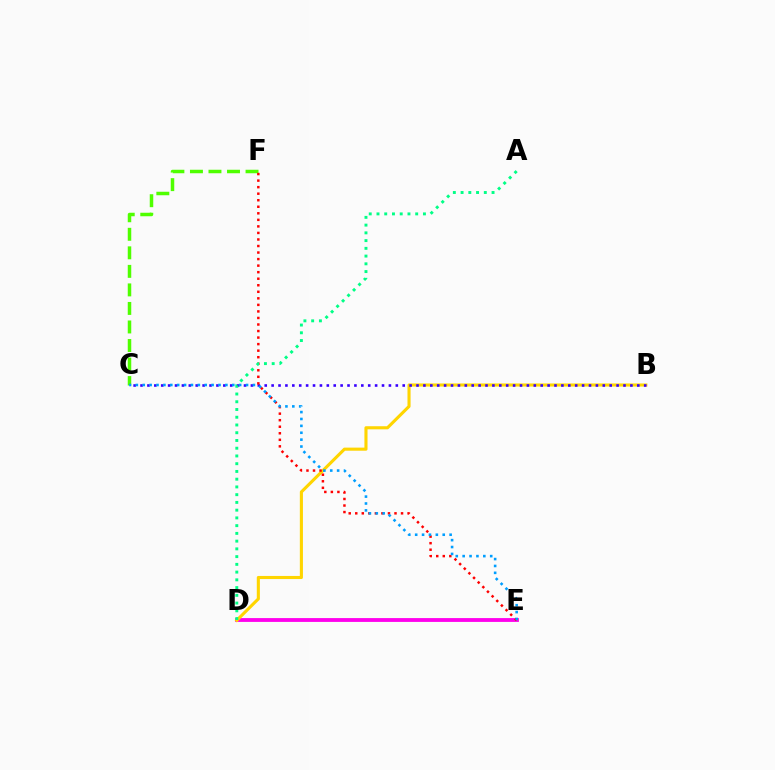{('D', 'E'): [{'color': '#ff00ed', 'line_style': 'solid', 'thickness': 2.76}], ('B', 'D'): [{'color': '#ffd500', 'line_style': 'solid', 'thickness': 2.23}], ('C', 'F'): [{'color': '#4fff00', 'line_style': 'dashed', 'thickness': 2.52}], ('B', 'C'): [{'color': '#3700ff', 'line_style': 'dotted', 'thickness': 1.87}], ('E', 'F'): [{'color': '#ff0000', 'line_style': 'dotted', 'thickness': 1.78}], ('C', 'E'): [{'color': '#009eff', 'line_style': 'dotted', 'thickness': 1.87}], ('A', 'D'): [{'color': '#00ff86', 'line_style': 'dotted', 'thickness': 2.1}]}